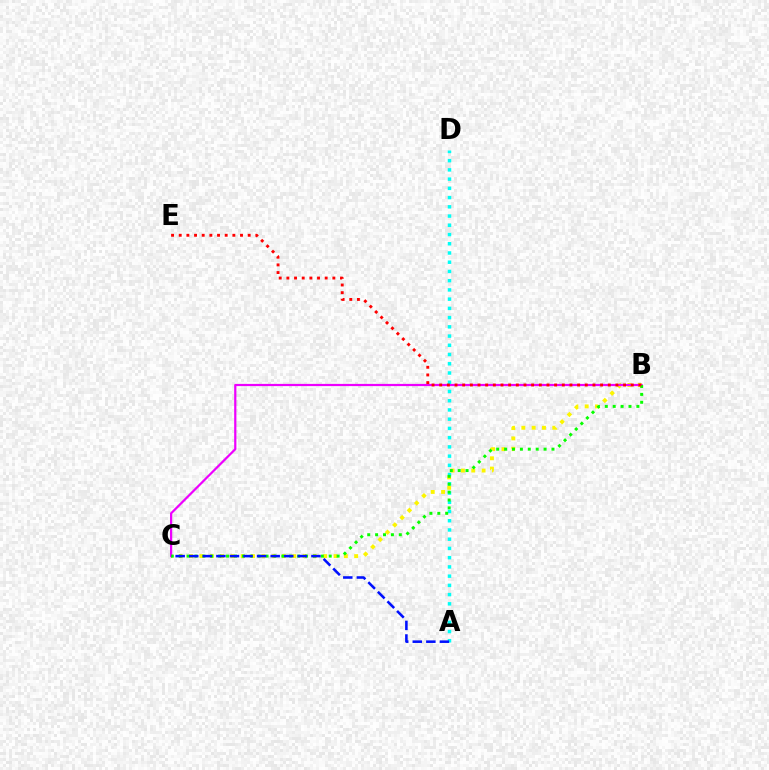{('B', 'C'): [{'color': '#fcf500', 'line_style': 'dotted', 'thickness': 2.8}, {'color': '#ee00ff', 'line_style': 'solid', 'thickness': 1.59}, {'color': '#08ff00', 'line_style': 'dotted', 'thickness': 2.15}], ('A', 'D'): [{'color': '#00fff6', 'line_style': 'dotted', 'thickness': 2.51}], ('B', 'E'): [{'color': '#ff0000', 'line_style': 'dotted', 'thickness': 2.08}], ('A', 'C'): [{'color': '#0010ff', 'line_style': 'dashed', 'thickness': 1.84}]}